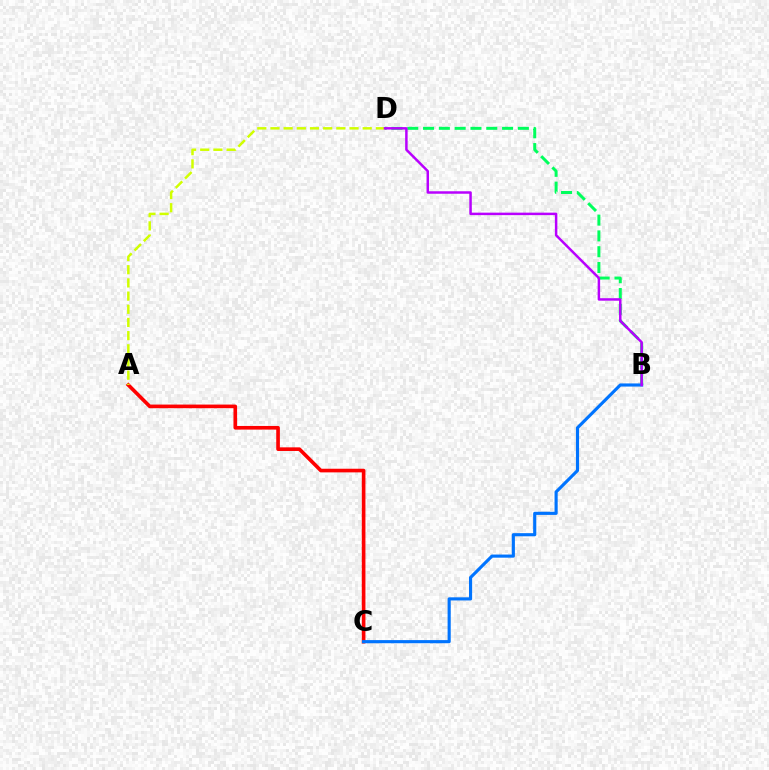{('A', 'C'): [{'color': '#ff0000', 'line_style': 'solid', 'thickness': 2.62}], ('A', 'D'): [{'color': '#d1ff00', 'line_style': 'dashed', 'thickness': 1.79}], ('B', 'D'): [{'color': '#00ff5c', 'line_style': 'dashed', 'thickness': 2.15}, {'color': '#b900ff', 'line_style': 'solid', 'thickness': 1.79}], ('B', 'C'): [{'color': '#0074ff', 'line_style': 'solid', 'thickness': 2.25}]}